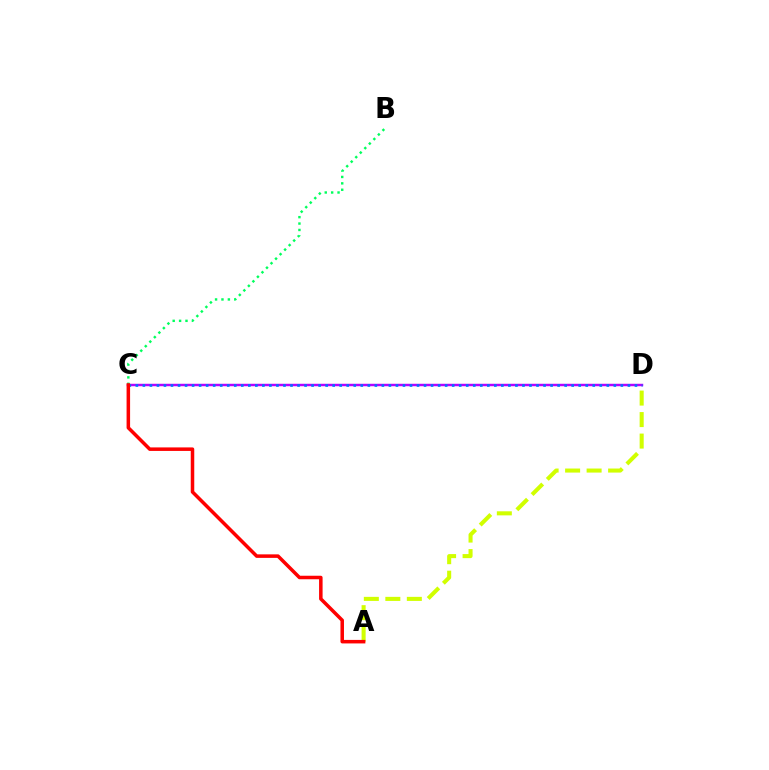{('C', 'D'): [{'color': '#b900ff', 'line_style': 'solid', 'thickness': 1.77}, {'color': '#0074ff', 'line_style': 'dotted', 'thickness': 1.91}], ('A', 'D'): [{'color': '#d1ff00', 'line_style': 'dashed', 'thickness': 2.92}], ('B', 'C'): [{'color': '#00ff5c', 'line_style': 'dotted', 'thickness': 1.74}], ('A', 'C'): [{'color': '#ff0000', 'line_style': 'solid', 'thickness': 2.53}]}